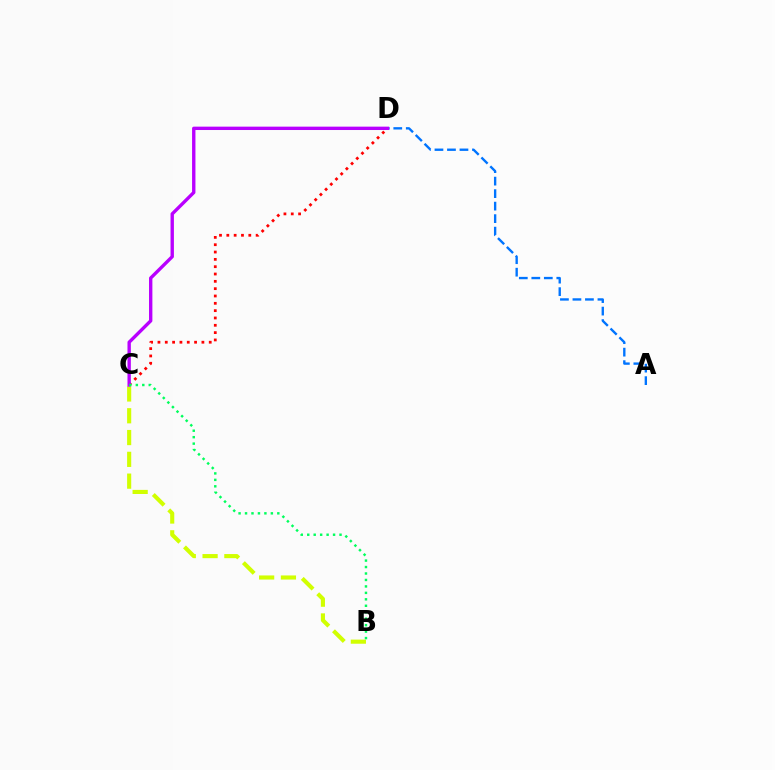{('B', 'C'): [{'color': '#d1ff00', 'line_style': 'dashed', 'thickness': 2.96}, {'color': '#00ff5c', 'line_style': 'dotted', 'thickness': 1.75}], ('A', 'D'): [{'color': '#0074ff', 'line_style': 'dashed', 'thickness': 1.7}], ('C', 'D'): [{'color': '#ff0000', 'line_style': 'dotted', 'thickness': 1.99}, {'color': '#b900ff', 'line_style': 'solid', 'thickness': 2.42}]}